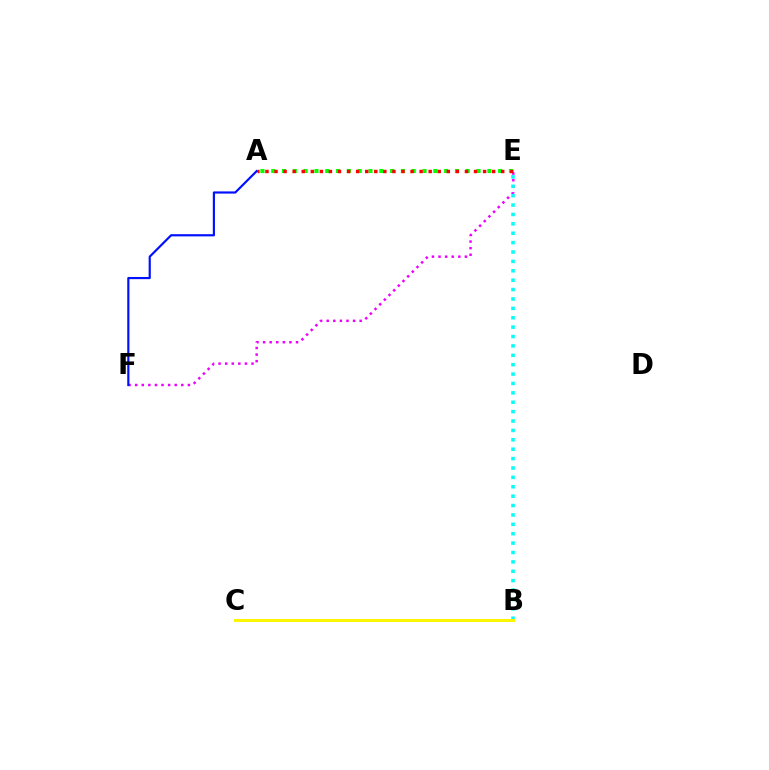{('E', 'F'): [{'color': '#ee00ff', 'line_style': 'dotted', 'thickness': 1.79}], ('B', 'E'): [{'color': '#00fff6', 'line_style': 'dotted', 'thickness': 2.55}], ('B', 'C'): [{'color': '#fcf500', 'line_style': 'solid', 'thickness': 2.15}], ('A', 'E'): [{'color': '#08ff00', 'line_style': 'dotted', 'thickness': 2.94}, {'color': '#ff0000', 'line_style': 'dotted', 'thickness': 2.46}], ('A', 'F'): [{'color': '#0010ff', 'line_style': 'solid', 'thickness': 1.57}]}